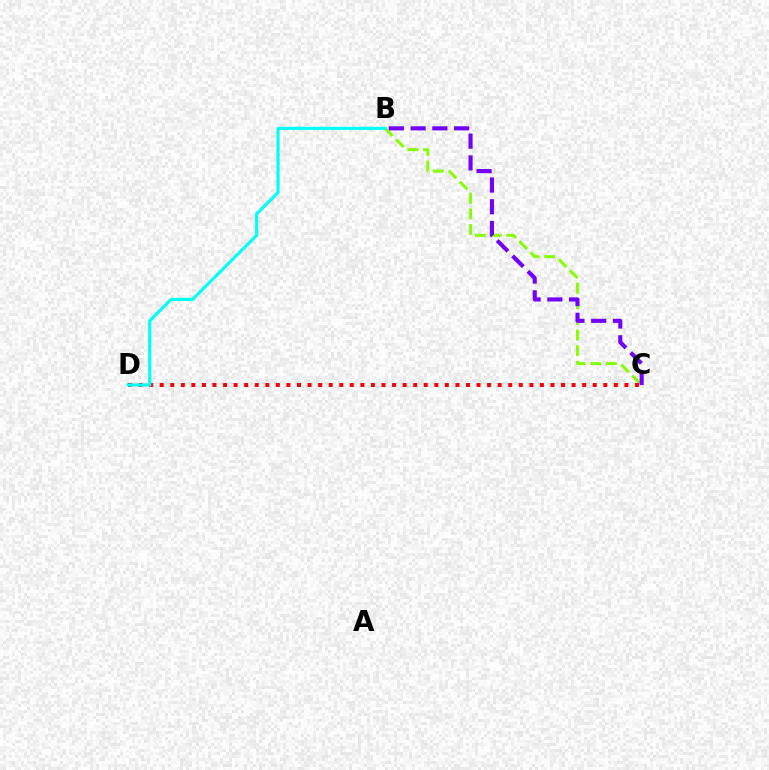{('B', 'C'): [{'color': '#84ff00', 'line_style': 'dashed', 'thickness': 2.12}, {'color': '#7200ff', 'line_style': 'dashed', 'thickness': 2.95}], ('C', 'D'): [{'color': '#ff0000', 'line_style': 'dotted', 'thickness': 2.87}], ('B', 'D'): [{'color': '#00fff6', 'line_style': 'solid', 'thickness': 2.27}]}